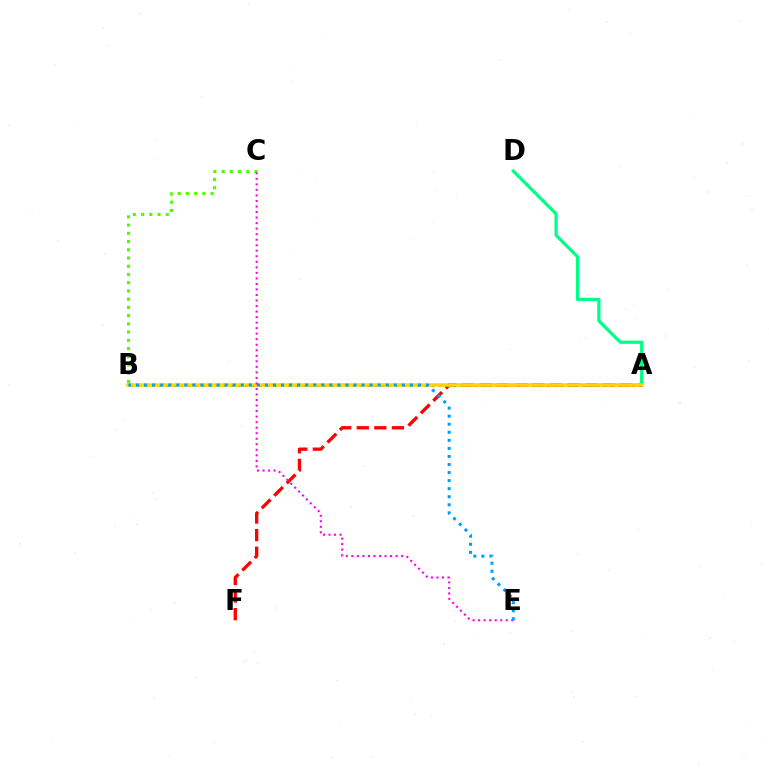{('A', 'D'): [{'color': '#00ff86', 'line_style': 'solid', 'thickness': 2.32}], ('A', 'F'): [{'color': '#ff0000', 'line_style': 'dashed', 'thickness': 2.39}], ('A', 'B'): [{'color': '#3700ff', 'line_style': 'dotted', 'thickness': 1.95}, {'color': '#ffd500', 'line_style': 'solid', 'thickness': 2.56}], ('B', 'C'): [{'color': '#4fff00', 'line_style': 'dotted', 'thickness': 2.24}], ('C', 'E'): [{'color': '#ff00ed', 'line_style': 'dotted', 'thickness': 1.5}], ('B', 'E'): [{'color': '#009eff', 'line_style': 'dotted', 'thickness': 2.19}]}